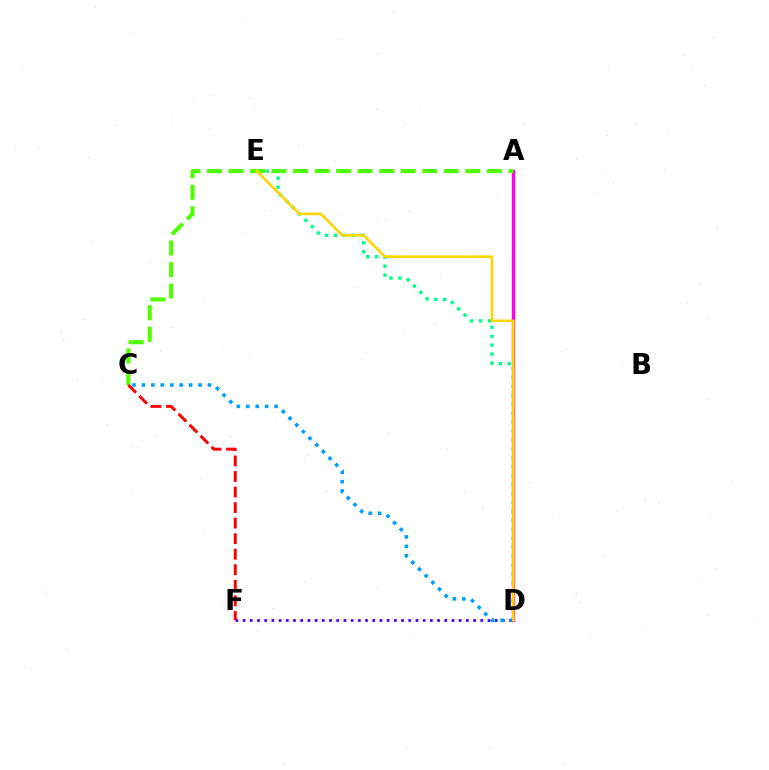{('D', 'F'): [{'color': '#3700ff', 'line_style': 'dotted', 'thickness': 1.96}], ('D', 'E'): [{'color': '#00ff86', 'line_style': 'dotted', 'thickness': 2.43}, {'color': '#ffd500', 'line_style': 'solid', 'thickness': 1.85}], ('C', 'D'): [{'color': '#009eff', 'line_style': 'dotted', 'thickness': 2.56}], ('A', 'D'): [{'color': '#ff00ed', 'line_style': 'solid', 'thickness': 2.42}], ('A', 'C'): [{'color': '#4fff00', 'line_style': 'dashed', 'thickness': 2.93}], ('C', 'F'): [{'color': '#ff0000', 'line_style': 'dashed', 'thickness': 2.11}]}